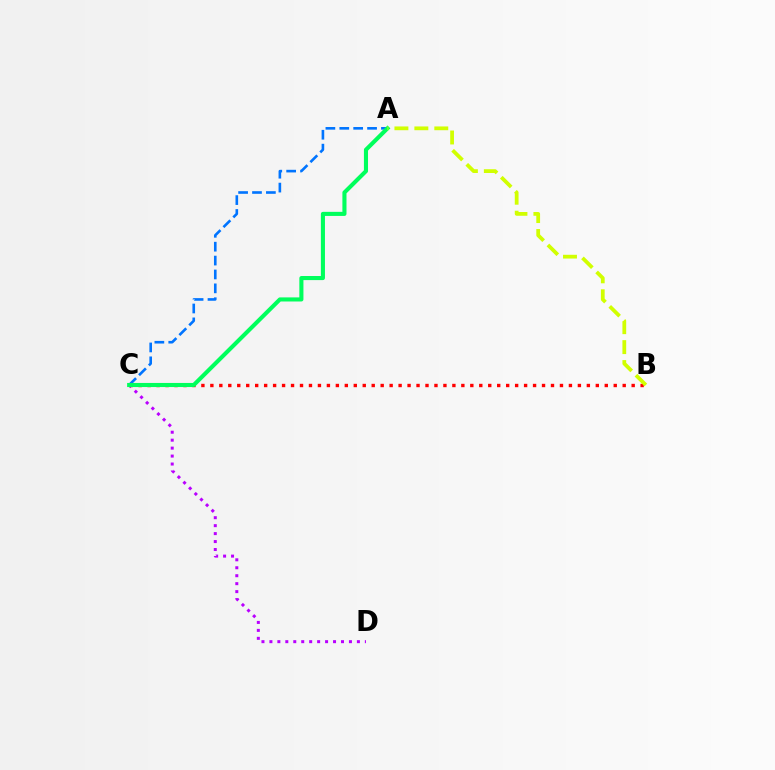{('C', 'D'): [{'color': '#b900ff', 'line_style': 'dotted', 'thickness': 2.16}], ('B', 'C'): [{'color': '#ff0000', 'line_style': 'dotted', 'thickness': 2.44}], ('A', 'C'): [{'color': '#0074ff', 'line_style': 'dashed', 'thickness': 1.89}, {'color': '#00ff5c', 'line_style': 'solid', 'thickness': 2.95}], ('A', 'B'): [{'color': '#d1ff00', 'line_style': 'dashed', 'thickness': 2.71}]}